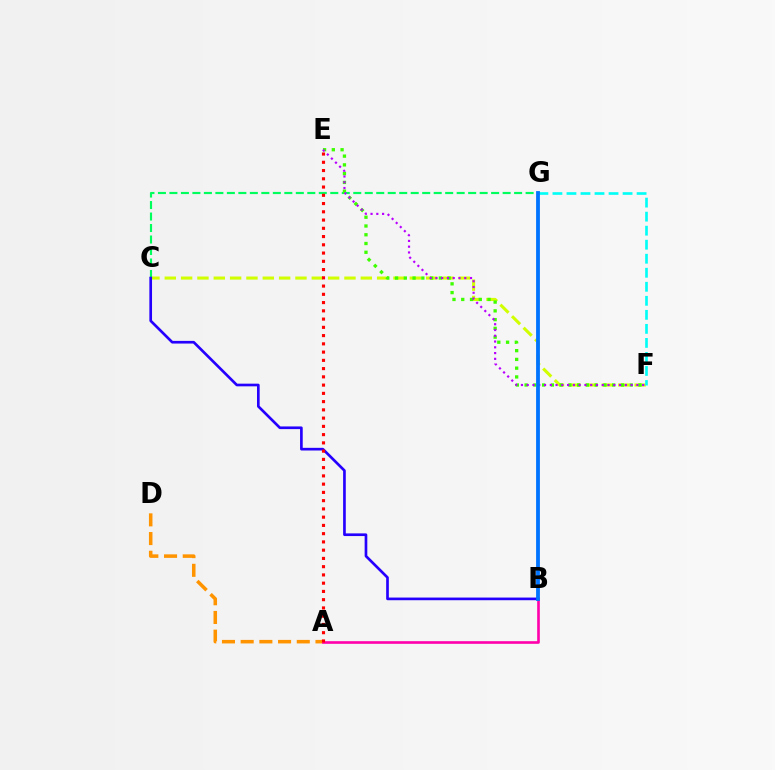{('C', 'F'): [{'color': '#d1ff00', 'line_style': 'dashed', 'thickness': 2.22}], ('C', 'G'): [{'color': '#00ff5c', 'line_style': 'dashed', 'thickness': 1.56}], ('A', 'D'): [{'color': '#ff9400', 'line_style': 'dashed', 'thickness': 2.54}], ('E', 'F'): [{'color': '#3dff00', 'line_style': 'dotted', 'thickness': 2.38}, {'color': '#b900ff', 'line_style': 'dotted', 'thickness': 1.57}], ('B', 'C'): [{'color': '#2500ff', 'line_style': 'solid', 'thickness': 1.92}], ('F', 'G'): [{'color': '#00fff6', 'line_style': 'dashed', 'thickness': 1.91}], ('A', 'B'): [{'color': '#ff00ac', 'line_style': 'solid', 'thickness': 1.9}], ('A', 'E'): [{'color': '#ff0000', 'line_style': 'dotted', 'thickness': 2.24}], ('B', 'G'): [{'color': '#0074ff', 'line_style': 'solid', 'thickness': 2.75}]}